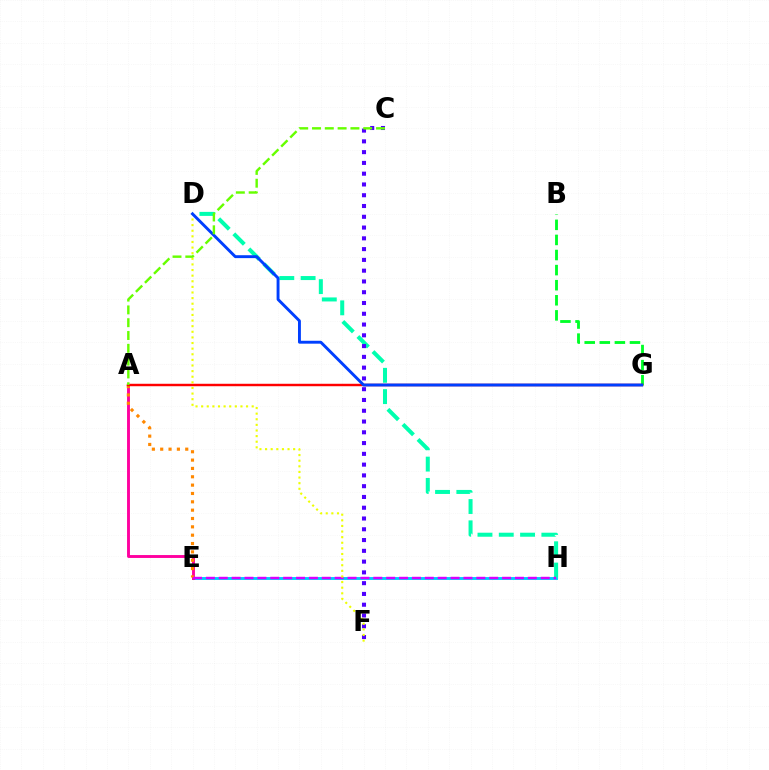{('E', 'H'): [{'color': '#00c7ff', 'line_style': 'solid', 'thickness': 2.08}, {'color': '#d600ff', 'line_style': 'dashed', 'thickness': 1.75}], ('B', 'G'): [{'color': '#00ff27', 'line_style': 'dashed', 'thickness': 2.05}], ('D', 'H'): [{'color': '#00ffaf', 'line_style': 'dashed', 'thickness': 2.89}], ('A', 'E'): [{'color': '#ff00a0', 'line_style': 'solid', 'thickness': 2.09}, {'color': '#ff8800', 'line_style': 'dotted', 'thickness': 2.27}], ('C', 'F'): [{'color': '#4f00ff', 'line_style': 'dotted', 'thickness': 2.93}], ('A', 'G'): [{'color': '#ff0000', 'line_style': 'solid', 'thickness': 1.76}], ('D', 'F'): [{'color': '#eeff00', 'line_style': 'dotted', 'thickness': 1.53}], ('D', 'G'): [{'color': '#003fff', 'line_style': 'solid', 'thickness': 2.09}], ('A', 'C'): [{'color': '#66ff00', 'line_style': 'dashed', 'thickness': 1.74}]}